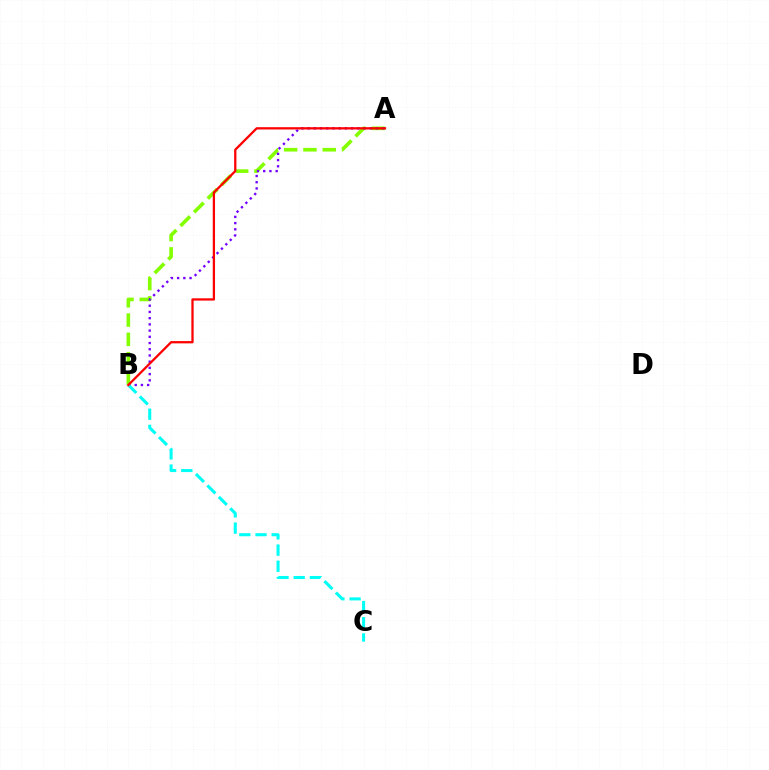{('A', 'B'): [{'color': '#84ff00', 'line_style': 'dashed', 'thickness': 2.62}, {'color': '#7200ff', 'line_style': 'dotted', 'thickness': 1.69}, {'color': '#ff0000', 'line_style': 'solid', 'thickness': 1.64}], ('B', 'C'): [{'color': '#00fff6', 'line_style': 'dashed', 'thickness': 2.2}]}